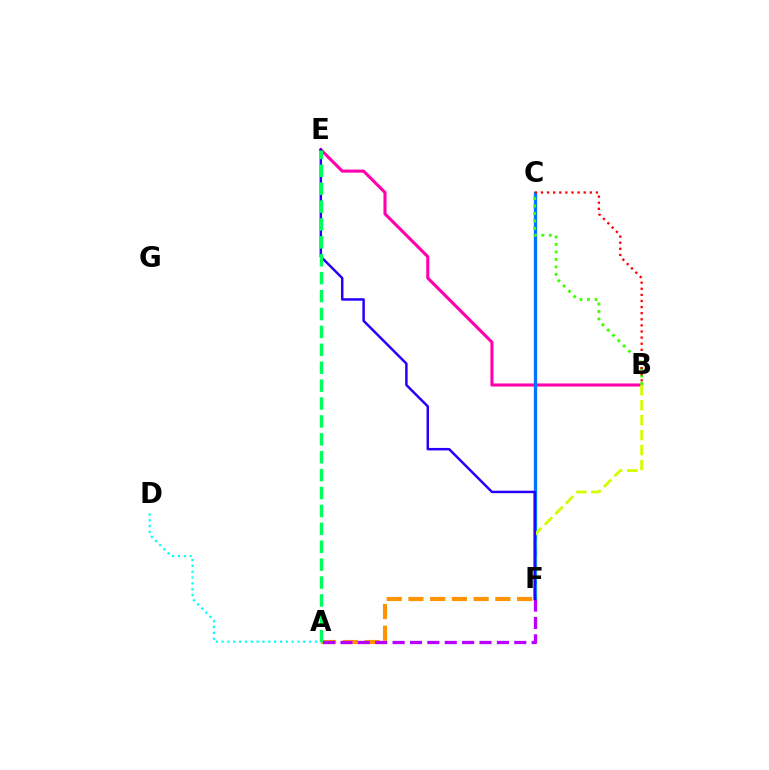{('B', 'E'): [{'color': '#ff00ac', 'line_style': 'solid', 'thickness': 2.23}], ('C', 'F'): [{'color': '#0074ff', 'line_style': 'solid', 'thickness': 2.37}], ('A', 'F'): [{'color': '#ff9400', 'line_style': 'dashed', 'thickness': 2.95}, {'color': '#b900ff', 'line_style': 'dashed', 'thickness': 2.36}], ('B', 'C'): [{'color': '#3dff00', 'line_style': 'dotted', 'thickness': 2.03}, {'color': '#ff0000', 'line_style': 'dotted', 'thickness': 1.66}], ('B', 'F'): [{'color': '#d1ff00', 'line_style': 'dashed', 'thickness': 2.03}], ('E', 'F'): [{'color': '#2500ff', 'line_style': 'solid', 'thickness': 1.78}], ('A', 'E'): [{'color': '#00ff5c', 'line_style': 'dashed', 'thickness': 2.43}], ('A', 'D'): [{'color': '#00fff6', 'line_style': 'dotted', 'thickness': 1.59}]}